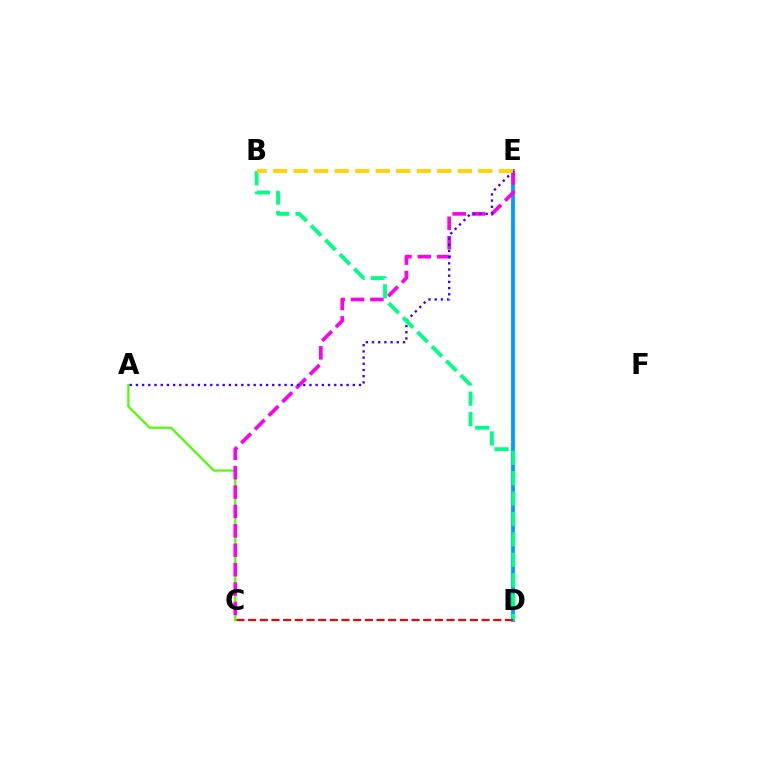{('D', 'E'): [{'color': '#009eff', 'line_style': 'solid', 'thickness': 2.75}], ('A', 'C'): [{'color': '#4fff00', 'line_style': 'solid', 'thickness': 1.58}], ('C', 'E'): [{'color': '#ff00ed', 'line_style': 'dashed', 'thickness': 2.64}], ('A', 'E'): [{'color': '#3700ff', 'line_style': 'dotted', 'thickness': 1.68}], ('B', 'D'): [{'color': '#00ff86', 'line_style': 'dashed', 'thickness': 2.77}], ('B', 'E'): [{'color': '#ffd500', 'line_style': 'dashed', 'thickness': 2.79}], ('C', 'D'): [{'color': '#ff0000', 'line_style': 'dashed', 'thickness': 1.59}]}